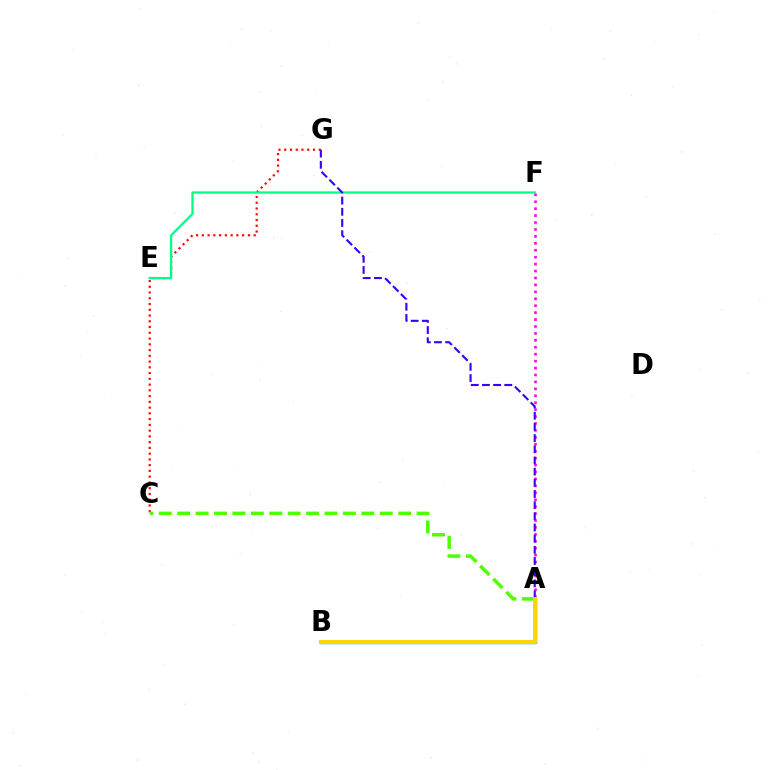{('C', 'G'): [{'color': '#ff0000', 'line_style': 'dotted', 'thickness': 1.56}], ('A', 'B'): [{'color': '#009eff', 'line_style': 'solid', 'thickness': 2.46}, {'color': '#ffd500', 'line_style': 'solid', 'thickness': 2.86}], ('E', 'F'): [{'color': '#00ff86', 'line_style': 'solid', 'thickness': 1.63}], ('A', 'C'): [{'color': '#4fff00', 'line_style': 'dashed', 'thickness': 2.5}], ('A', 'F'): [{'color': '#ff00ed', 'line_style': 'dotted', 'thickness': 1.88}], ('A', 'G'): [{'color': '#3700ff', 'line_style': 'dashed', 'thickness': 1.52}]}